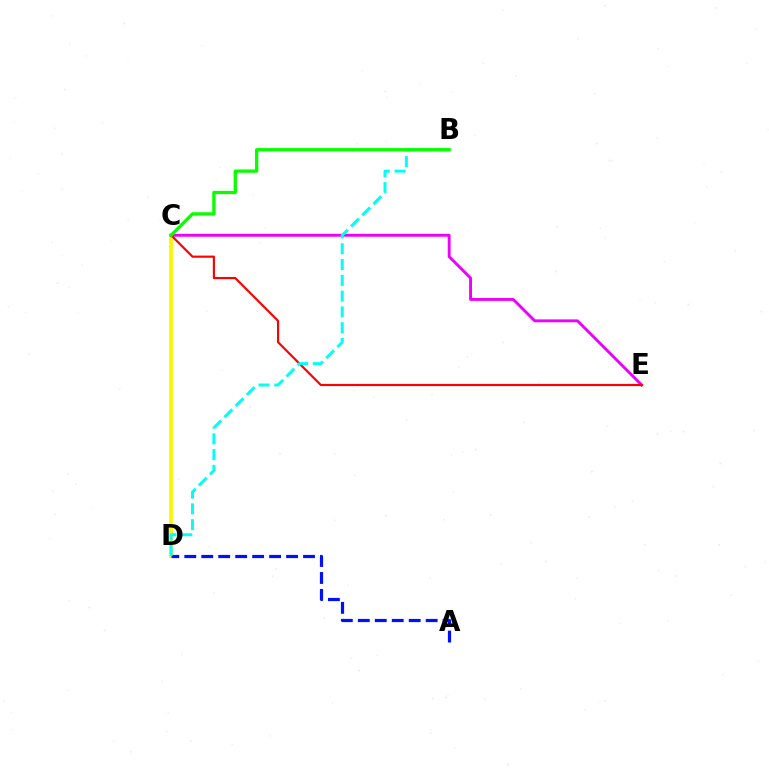{('C', 'D'): [{'color': '#fcf500', 'line_style': 'solid', 'thickness': 2.7}], ('C', 'E'): [{'color': '#ee00ff', 'line_style': 'solid', 'thickness': 2.08}, {'color': '#ff0000', 'line_style': 'solid', 'thickness': 1.56}], ('A', 'D'): [{'color': '#0010ff', 'line_style': 'dashed', 'thickness': 2.3}], ('B', 'D'): [{'color': '#00fff6', 'line_style': 'dashed', 'thickness': 2.14}], ('B', 'C'): [{'color': '#08ff00', 'line_style': 'solid', 'thickness': 2.37}]}